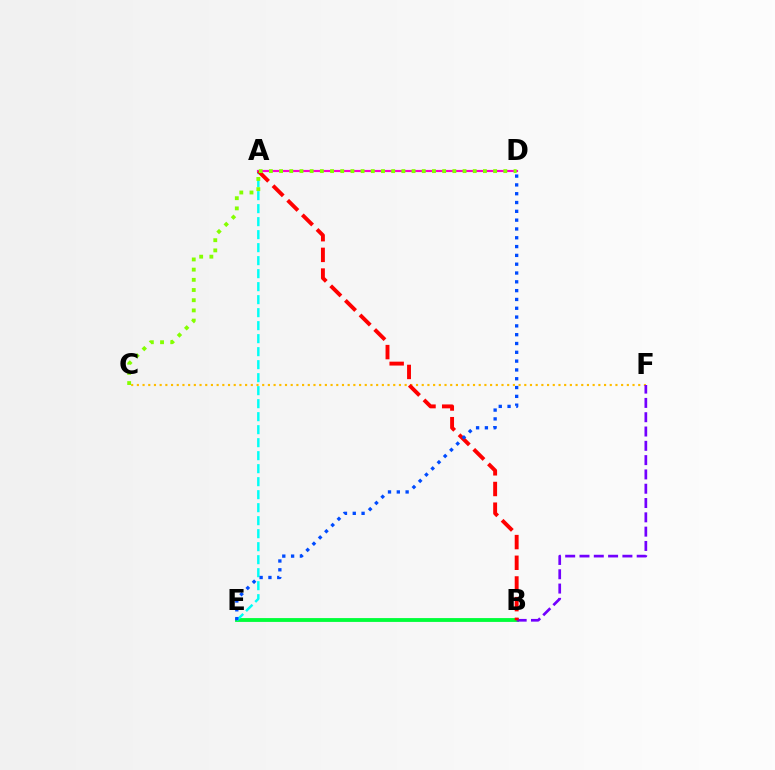{('B', 'E'): [{'color': '#00ff39', 'line_style': 'solid', 'thickness': 2.76}], ('A', 'E'): [{'color': '#00fff6', 'line_style': 'dashed', 'thickness': 1.77}], ('C', 'F'): [{'color': '#ffbd00', 'line_style': 'dotted', 'thickness': 1.55}], ('B', 'F'): [{'color': '#7200ff', 'line_style': 'dashed', 'thickness': 1.94}], ('A', 'D'): [{'color': '#ff00cf', 'line_style': 'solid', 'thickness': 1.55}], ('A', 'B'): [{'color': '#ff0000', 'line_style': 'dashed', 'thickness': 2.81}], ('C', 'D'): [{'color': '#84ff00', 'line_style': 'dotted', 'thickness': 2.77}], ('D', 'E'): [{'color': '#004bff', 'line_style': 'dotted', 'thickness': 2.39}]}